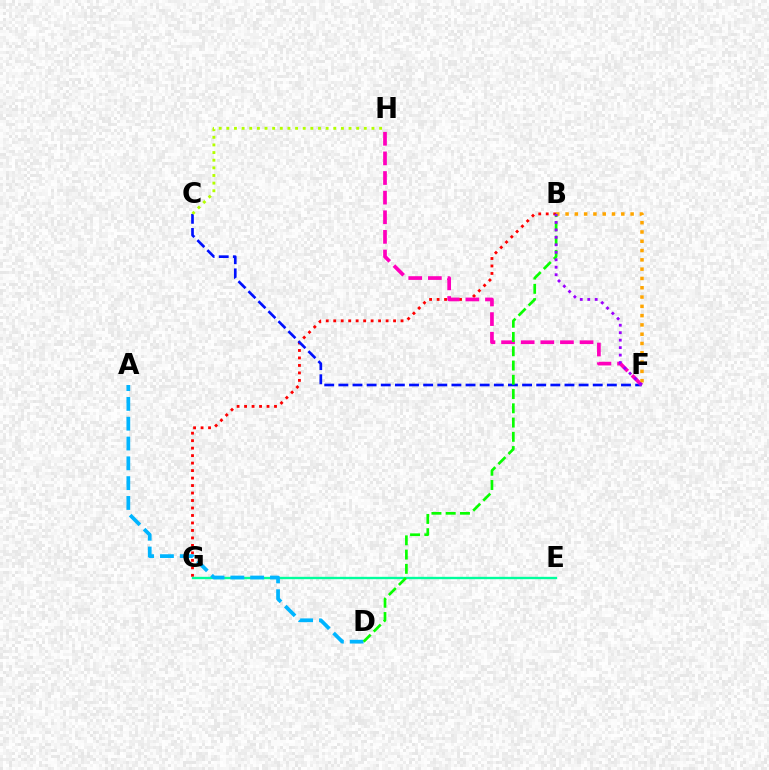{('B', 'G'): [{'color': '#ff0000', 'line_style': 'dotted', 'thickness': 2.03}], ('C', 'F'): [{'color': '#0010ff', 'line_style': 'dashed', 'thickness': 1.92}], ('C', 'H'): [{'color': '#b3ff00', 'line_style': 'dotted', 'thickness': 2.08}], ('E', 'G'): [{'color': '#00ff9d', 'line_style': 'solid', 'thickness': 1.69}], ('A', 'D'): [{'color': '#00b5ff', 'line_style': 'dashed', 'thickness': 2.69}], ('F', 'H'): [{'color': '#ff00bd', 'line_style': 'dashed', 'thickness': 2.67}], ('B', 'F'): [{'color': '#ffa500', 'line_style': 'dotted', 'thickness': 2.52}, {'color': '#9b00ff', 'line_style': 'dotted', 'thickness': 2.03}], ('B', 'D'): [{'color': '#08ff00', 'line_style': 'dashed', 'thickness': 1.94}]}